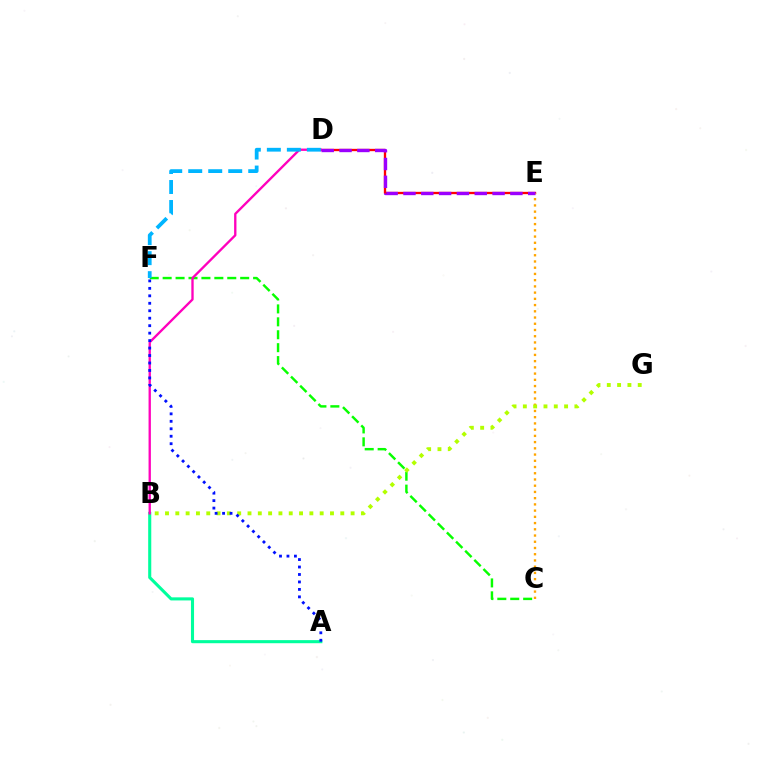{('C', 'F'): [{'color': '#08ff00', 'line_style': 'dashed', 'thickness': 1.76}], ('D', 'E'): [{'color': '#ff0000', 'line_style': 'solid', 'thickness': 1.67}, {'color': '#9b00ff', 'line_style': 'dashed', 'thickness': 2.42}], ('C', 'E'): [{'color': '#ffa500', 'line_style': 'dotted', 'thickness': 1.69}], ('A', 'B'): [{'color': '#00ff9d', 'line_style': 'solid', 'thickness': 2.22}], ('B', 'D'): [{'color': '#ff00bd', 'line_style': 'solid', 'thickness': 1.68}], ('D', 'F'): [{'color': '#00b5ff', 'line_style': 'dashed', 'thickness': 2.72}], ('B', 'G'): [{'color': '#b3ff00', 'line_style': 'dotted', 'thickness': 2.8}], ('A', 'F'): [{'color': '#0010ff', 'line_style': 'dotted', 'thickness': 2.03}]}